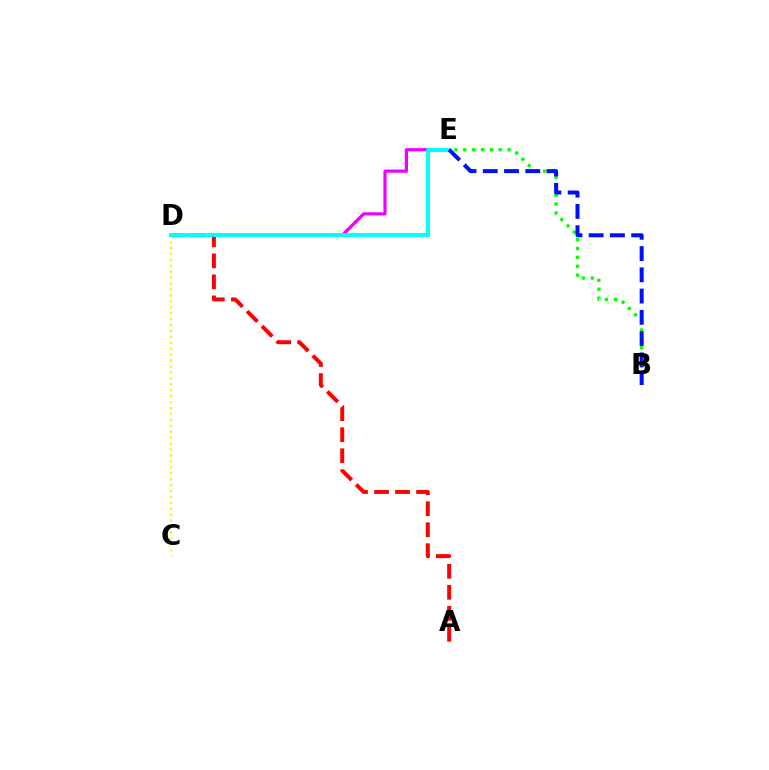{('A', 'D'): [{'color': '#ff0000', 'line_style': 'dashed', 'thickness': 2.85}], ('C', 'D'): [{'color': '#fcf500', 'line_style': 'dotted', 'thickness': 1.61}], ('B', 'E'): [{'color': '#08ff00', 'line_style': 'dotted', 'thickness': 2.41}, {'color': '#0010ff', 'line_style': 'dashed', 'thickness': 2.89}], ('D', 'E'): [{'color': '#ee00ff', 'line_style': 'solid', 'thickness': 2.3}, {'color': '#00fff6', 'line_style': 'solid', 'thickness': 2.82}]}